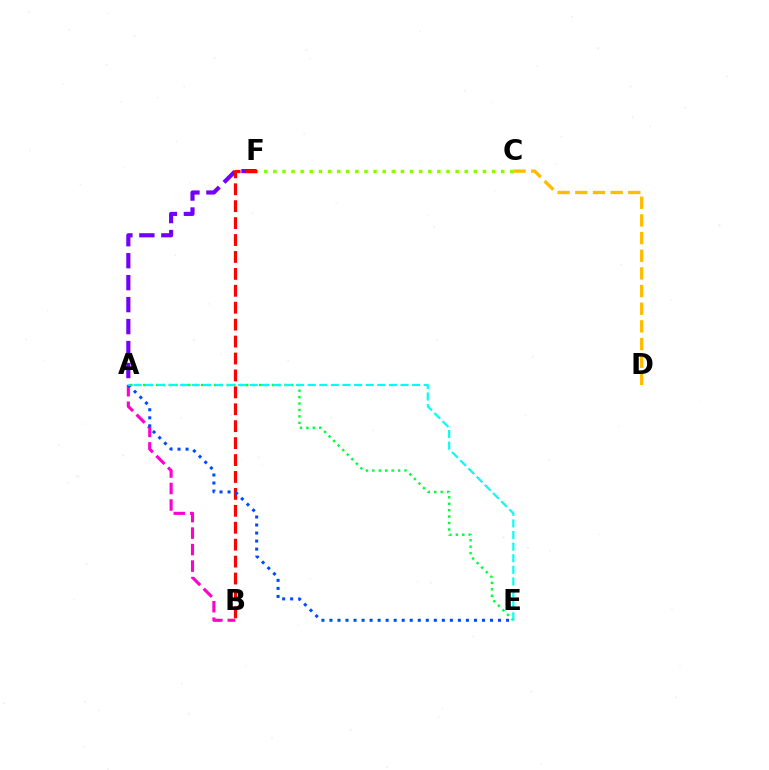{('C', 'F'): [{'color': '#84ff00', 'line_style': 'dotted', 'thickness': 2.48}], ('A', 'F'): [{'color': '#7200ff', 'line_style': 'dashed', 'thickness': 2.98}], ('A', 'B'): [{'color': '#ff00cf', 'line_style': 'dashed', 'thickness': 2.24}], ('B', 'F'): [{'color': '#ff0000', 'line_style': 'dashed', 'thickness': 2.3}], ('A', 'E'): [{'color': '#004bff', 'line_style': 'dotted', 'thickness': 2.18}, {'color': '#00ff39', 'line_style': 'dotted', 'thickness': 1.75}, {'color': '#00fff6', 'line_style': 'dashed', 'thickness': 1.58}], ('C', 'D'): [{'color': '#ffbd00', 'line_style': 'dashed', 'thickness': 2.4}]}